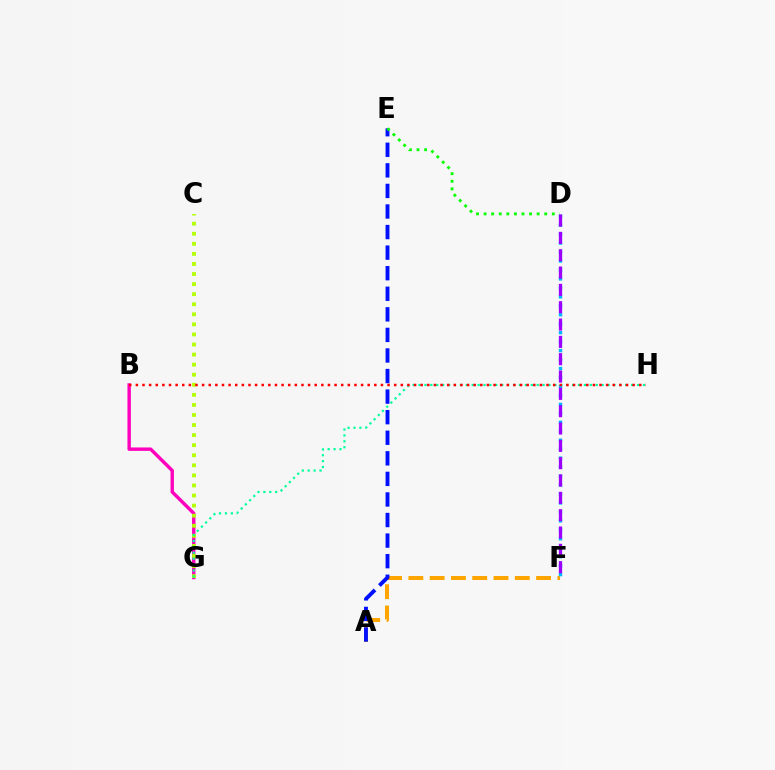{('A', 'F'): [{'color': '#ffa500', 'line_style': 'dashed', 'thickness': 2.89}], ('B', 'G'): [{'color': '#ff00bd', 'line_style': 'solid', 'thickness': 2.46}], ('C', 'G'): [{'color': '#b3ff00', 'line_style': 'dotted', 'thickness': 2.74}], ('A', 'E'): [{'color': '#0010ff', 'line_style': 'dashed', 'thickness': 2.79}], ('D', 'F'): [{'color': '#00b5ff', 'line_style': 'dotted', 'thickness': 2.43}, {'color': '#9b00ff', 'line_style': 'dashed', 'thickness': 2.35}], ('D', 'E'): [{'color': '#08ff00', 'line_style': 'dotted', 'thickness': 2.06}], ('G', 'H'): [{'color': '#00ff9d', 'line_style': 'dotted', 'thickness': 1.6}], ('B', 'H'): [{'color': '#ff0000', 'line_style': 'dotted', 'thickness': 1.8}]}